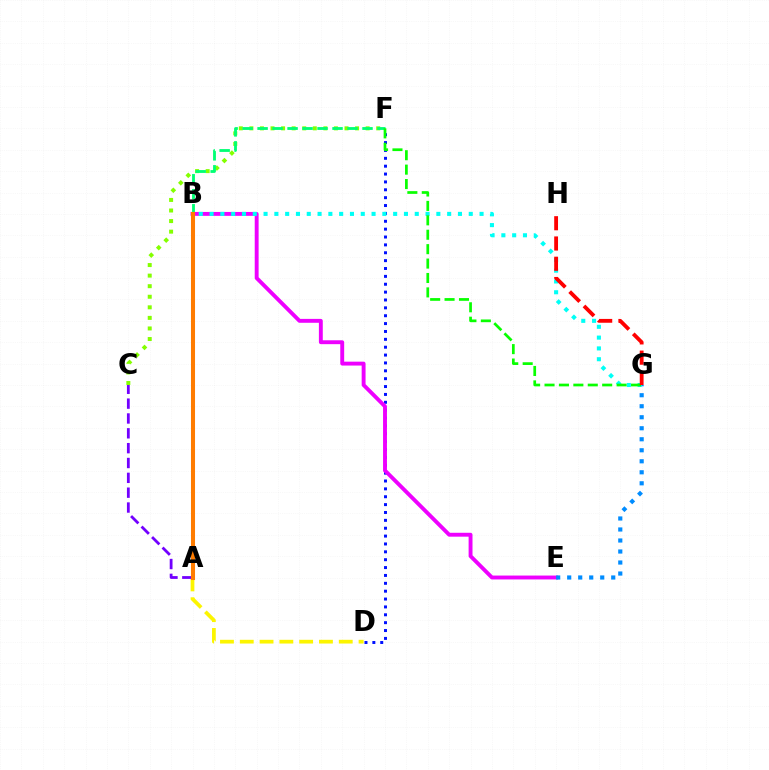{('D', 'F'): [{'color': '#0010ff', 'line_style': 'dotted', 'thickness': 2.14}], ('C', 'F'): [{'color': '#84ff00', 'line_style': 'dotted', 'thickness': 2.87}], ('A', 'B'): [{'color': '#ff0094', 'line_style': 'solid', 'thickness': 2.76}, {'color': '#ff7c00', 'line_style': 'solid', 'thickness': 2.92}], ('B', 'F'): [{'color': '#00ff74', 'line_style': 'dashed', 'thickness': 2.04}], ('A', 'D'): [{'color': '#fcf500', 'line_style': 'dashed', 'thickness': 2.69}], ('B', 'E'): [{'color': '#ee00ff', 'line_style': 'solid', 'thickness': 2.8}], ('E', 'G'): [{'color': '#008cff', 'line_style': 'dotted', 'thickness': 2.99}], ('B', 'G'): [{'color': '#00fff6', 'line_style': 'dotted', 'thickness': 2.93}], ('F', 'G'): [{'color': '#08ff00', 'line_style': 'dashed', 'thickness': 1.96}], ('A', 'C'): [{'color': '#7200ff', 'line_style': 'dashed', 'thickness': 2.02}], ('G', 'H'): [{'color': '#ff0000', 'line_style': 'dashed', 'thickness': 2.75}]}